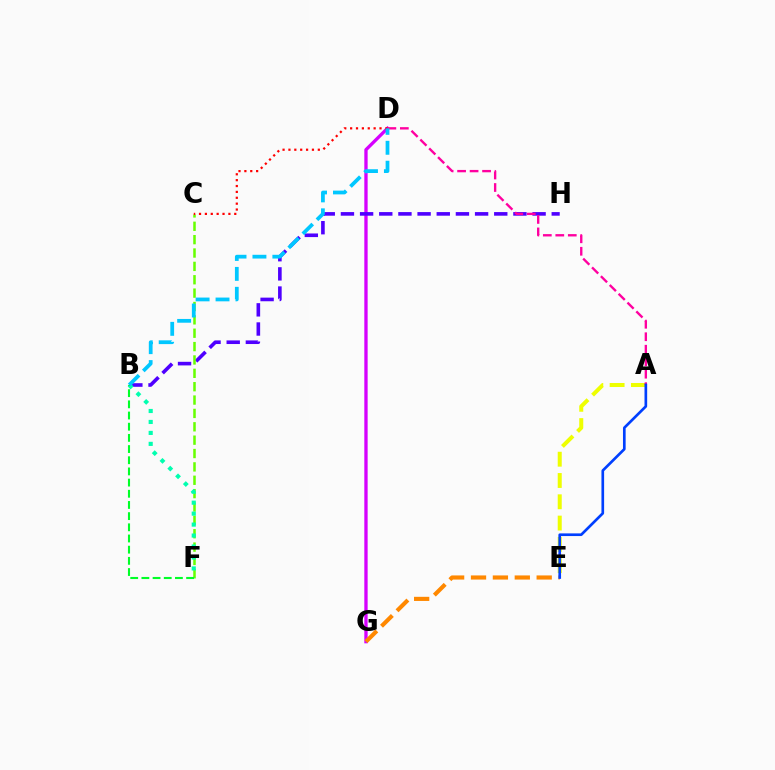{('D', 'G'): [{'color': '#d600ff', 'line_style': 'solid', 'thickness': 2.39}], ('B', 'H'): [{'color': '#4f00ff', 'line_style': 'dashed', 'thickness': 2.6}], ('A', 'E'): [{'color': '#eeff00', 'line_style': 'dashed', 'thickness': 2.89}, {'color': '#003fff', 'line_style': 'solid', 'thickness': 1.92}], ('C', 'F'): [{'color': '#66ff00', 'line_style': 'dashed', 'thickness': 1.82}], ('B', 'F'): [{'color': '#00ffaf', 'line_style': 'dotted', 'thickness': 2.98}, {'color': '#00ff27', 'line_style': 'dashed', 'thickness': 1.52}], ('E', 'G'): [{'color': '#ff8800', 'line_style': 'dashed', 'thickness': 2.97}], ('A', 'D'): [{'color': '#ff00a0', 'line_style': 'dashed', 'thickness': 1.7}], ('C', 'D'): [{'color': '#ff0000', 'line_style': 'dotted', 'thickness': 1.6}], ('B', 'D'): [{'color': '#00c7ff', 'line_style': 'dashed', 'thickness': 2.71}]}